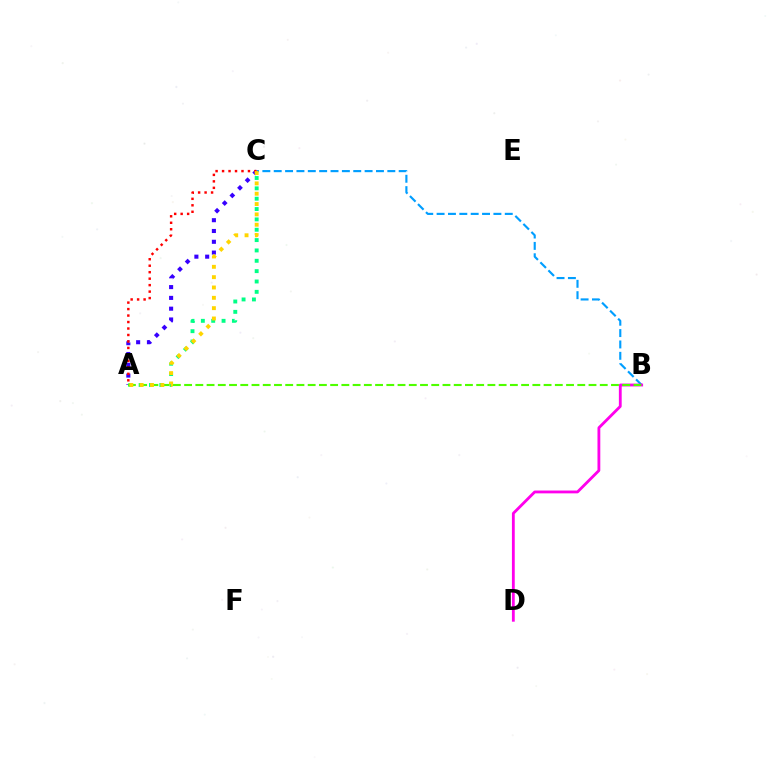{('B', 'C'): [{'color': '#009eff', 'line_style': 'dashed', 'thickness': 1.54}], ('A', 'C'): [{'color': '#3700ff', 'line_style': 'dotted', 'thickness': 2.93}, {'color': '#00ff86', 'line_style': 'dotted', 'thickness': 2.81}, {'color': '#ff0000', 'line_style': 'dotted', 'thickness': 1.76}, {'color': '#ffd500', 'line_style': 'dotted', 'thickness': 2.81}], ('B', 'D'): [{'color': '#ff00ed', 'line_style': 'solid', 'thickness': 2.03}], ('A', 'B'): [{'color': '#4fff00', 'line_style': 'dashed', 'thickness': 1.53}]}